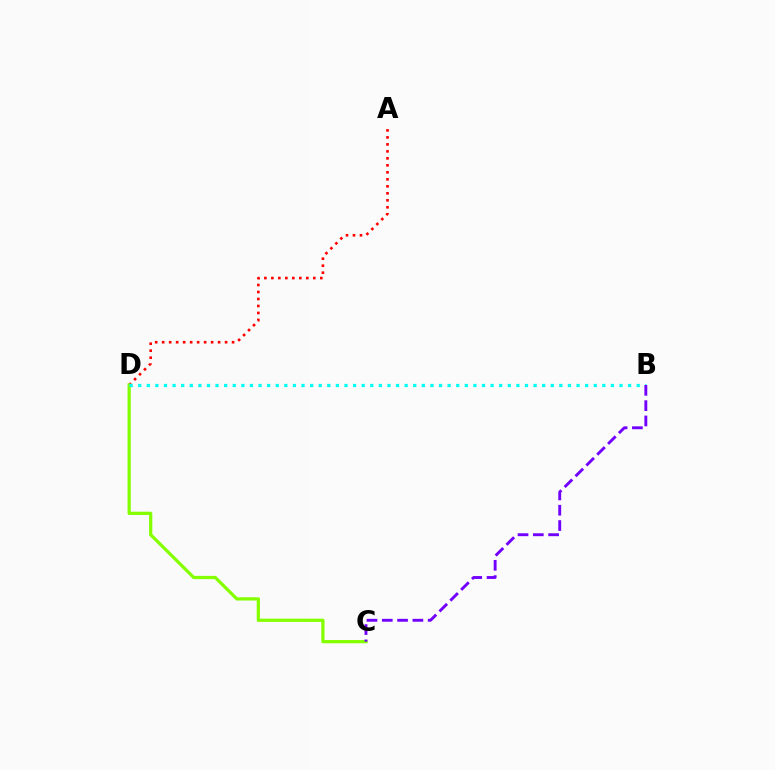{('A', 'D'): [{'color': '#ff0000', 'line_style': 'dotted', 'thickness': 1.9}], ('C', 'D'): [{'color': '#84ff00', 'line_style': 'solid', 'thickness': 2.33}], ('B', 'D'): [{'color': '#00fff6', 'line_style': 'dotted', 'thickness': 2.34}], ('B', 'C'): [{'color': '#7200ff', 'line_style': 'dashed', 'thickness': 2.08}]}